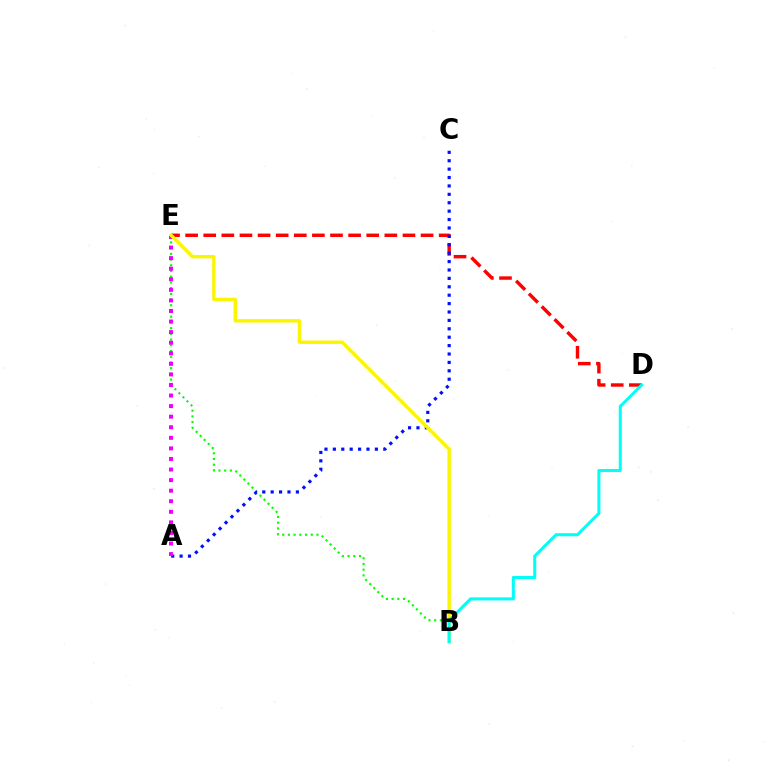{('D', 'E'): [{'color': '#ff0000', 'line_style': 'dashed', 'thickness': 2.46}], ('B', 'E'): [{'color': '#08ff00', 'line_style': 'dotted', 'thickness': 1.55}, {'color': '#fcf500', 'line_style': 'solid', 'thickness': 2.45}], ('A', 'C'): [{'color': '#0010ff', 'line_style': 'dotted', 'thickness': 2.28}], ('A', 'E'): [{'color': '#ee00ff', 'line_style': 'dotted', 'thickness': 2.87}], ('B', 'D'): [{'color': '#00fff6', 'line_style': 'solid', 'thickness': 2.19}]}